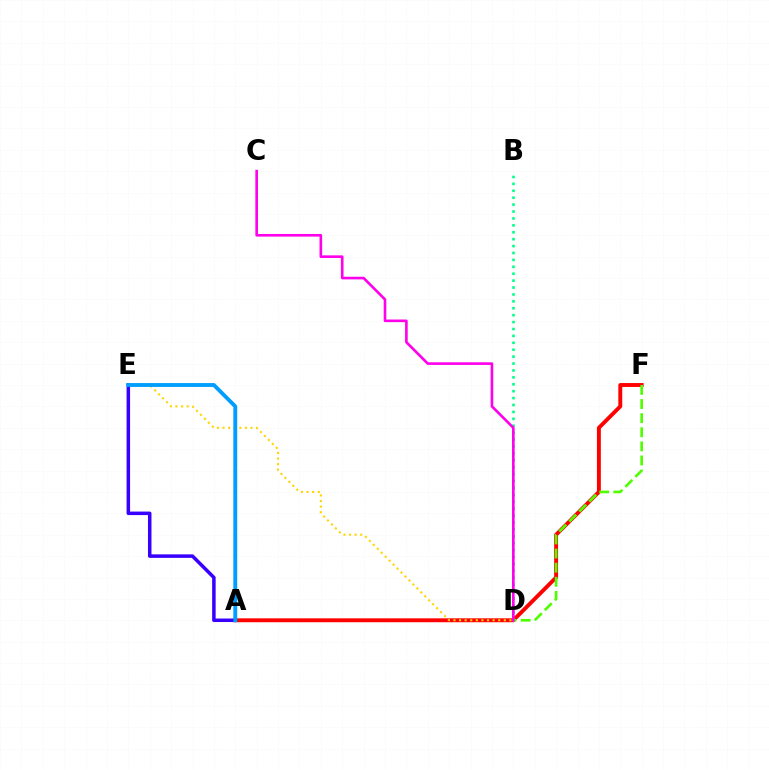{('A', 'F'): [{'color': '#ff0000', 'line_style': 'solid', 'thickness': 2.81}], ('D', 'E'): [{'color': '#ffd500', 'line_style': 'dotted', 'thickness': 1.52}], ('A', 'E'): [{'color': '#3700ff', 'line_style': 'solid', 'thickness': 2.53}, {'color': '#009eff', 'line_style': 'solid', 'thickness': 2.79}], ('D', 'F'): [{'color': '#4fff00', 'line_style': 'dashed', 'thickness': 1.92}], ('B', 'D'): [{'color': '#00ff86', 'line_style': 'dotted', 'thickness': 1.88}], ('C', 'D'): [{'color': '#ff00ed', 'line_style': 'solid', 'thickness': 1.9}]}